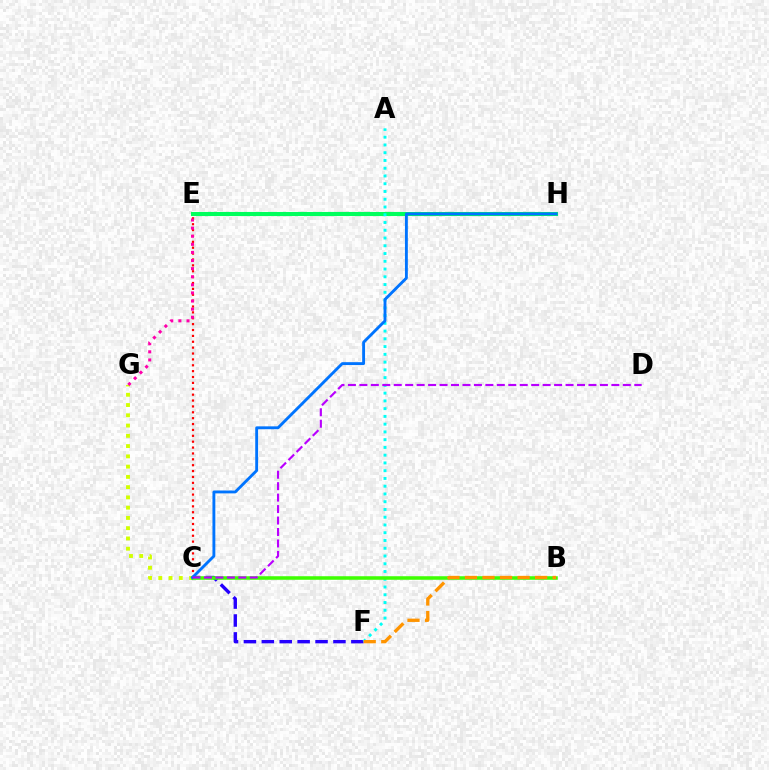{('E', 'H'): [{'color': '#00ff5c', 'line_style': 'solid', 'thickness': 2.94}], ('C', 'F'): [{'color': '#2500ff', 'line_style': 'dashed', 'thickness': 2.43}], ('C', 'G'): [{'color': '#d1ff00', 'line_style': 'dotted', 'thickness': 2.79}], ('A', 'F'): [{'color': '#00fff6', 'line_style': 'dotted', 'thickness': 2.11}], ('C', 'E'): [{'color': '#ff0000', 'line_style': 'dotted', 'thickness': 1.6}], ('B', 'C'): [{'color': '#3dff00', 'line_style': 'solid', 'thickness': 2.55}], ('C', 'H'): [{'color': '#0074ff', 'line_style': 'solid', 'thickness': 2.07}], ('E', 'G'): [{'color': '#ff00ac', 'line_style': 'dotted', 'thickness': 2.2}], ('C', 'D'): [{'color': '#b900ff', 'line_style': 'dashed', 'thickness': 1.56}], ('B', 'F'): [{'color': '#ff9400', 'line_style': 'dashed', 'thickness': 2.38}]}